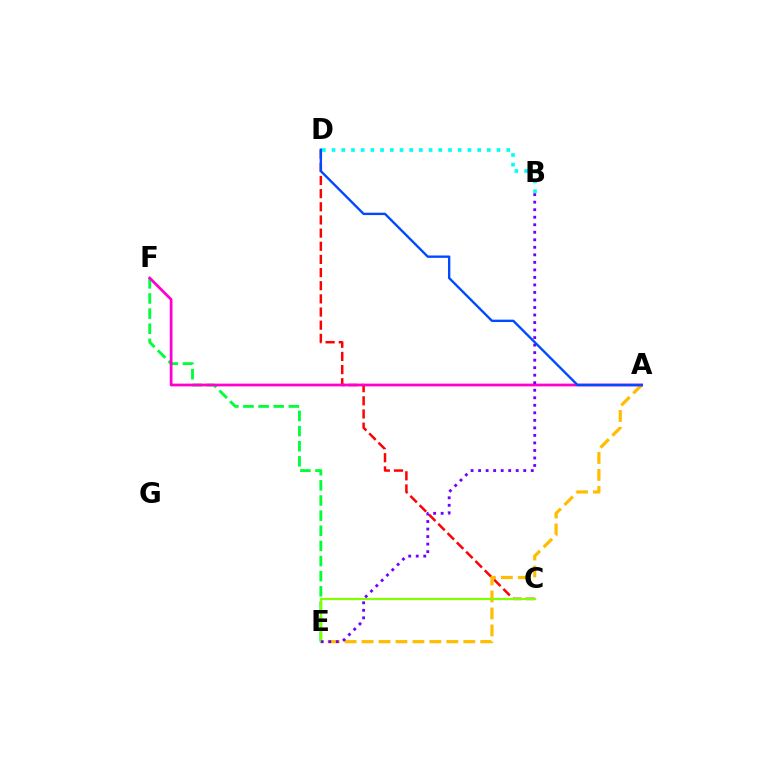{('E', 'F'): [{'color': '#00ff39', 'line_style': 'dashed', 'thickness': 2.06}], ('C', 'D'): [{'color': '#ff0000', 'line_style': 'dashed', 'thickness': 1.79}], ('A', 'E'): [{'color': '#ffbd00', 'line_style': 'dashed', 'thickness': 2.3}], ('C', 'E'): [{'color': '#84ff00', 'line_style': 'solid', 'thickness': 1.58}], ('A', 'F'): [{'color': '#ff00cf', 'line_style': 'solid', 'thickness': 1.98}], ('A', 'D'): [{'color': '#004bff', 'line_style': 'solid', 'thickness': 1.71}], ('B', 'E'): [{'color': '#7200ff', 'line_style': 'dotted', 'thickness': 2.04}], ('B', 'D'): [{'color': '#00fff6', 'line_style': 'dotted', 'thickness': 2.64}]}